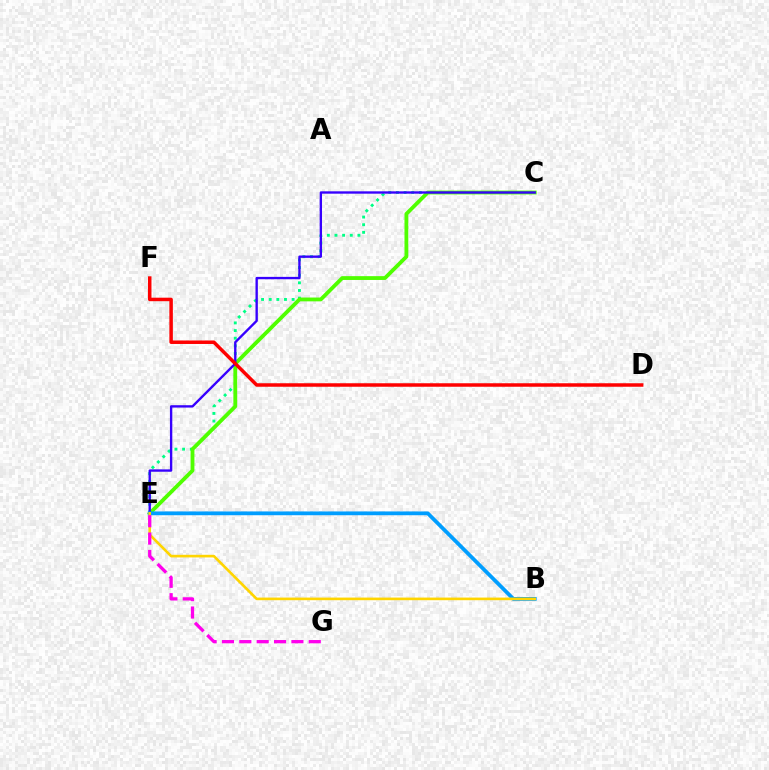{('C', 'E'): [{'color': '#00ff86', 'line_style': 'dotted', 'thickness': 2.08}, {'color': '#4fff00', 'line_style': 'solid', 'thickness': 2.75}, {'color': '#3700ff', 'line_style': 'solid', 'thickness': 1.7}], ('B', 'E'): [{'color': '#009eff', 'line_style': 'solid', 'thickness': 2.73}, {'color': '#ffd500', 'line_style': 'solid', 'thickness': 1.89}], ('D', 'F'): [{'color': '#ff0000', 'line_style': 'solid', 'thickness': 2.52}], ('E', 'G'): [{'color': '#ff00ed', 'line_style': 'dashed', 'thickness': 2.36}]}